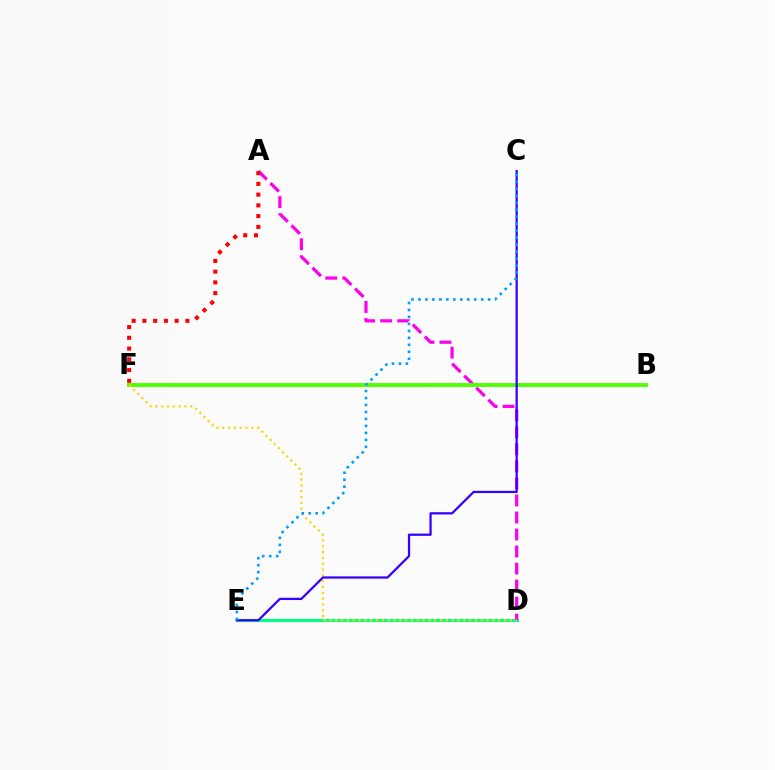{('D', 'E'): [{'color': '#00ff86', 'line_style': 'solid', 'thickness': 2.23}], ('A', 'D'): [{'color': '#ff00ed', 'line_style': 'dashed', 'thickness': 2.31}], ('B', 'F'): [{'color': '#4fff00', 'line_style': 'solid', 'thickness': 2.79}], ('A', 'F'): [{'color': '#ff0000', 'line_style': 'dotted', 'thickness': 2.92}], ('D', 'F'): [{'color': '#ffd500', 'line_style': 'dotted', 'thickness': 1.58}], ('C', 'E'): [{'color': '#3700ff', 'line_style': 'solid', 'thickness': 1.62}, {'color': '#009eff', 'line_style': 'dotted', 'thickness': 1.89}]}